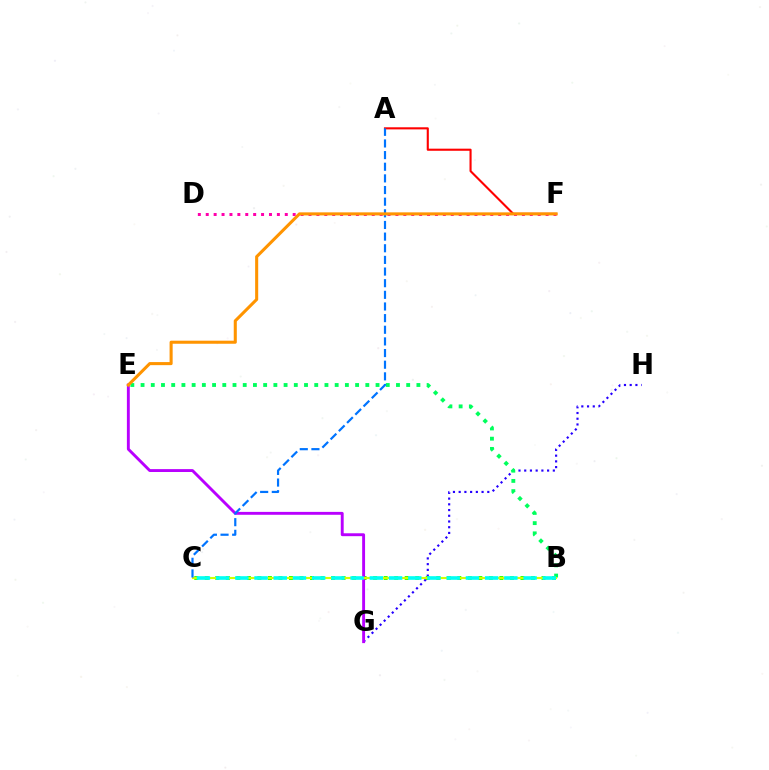{('G', 'H'): [{'color': '#2500ff', 'line_style': 'dotted', 'thickness': 1.55}], ('B', 'C'): [{'color': '#3dff00', 'line_style': 'dotted', 'thickness': 2.86}, {'color': '#d1ff00', 'line_style': 'solid', 'thickness': 1.51}, {'color': '#00fff6', 'line_style': 'dashed', 'thickness': 2.61}], ('E', 'G'): [{'color': '#b900ff', 'line_style': 'solid', 'thickness': 2.08}], ('B', 'E'): [{'color': '#00ff5c', 'line_style': 'dotted', 'thickness': 2.78}], ('D', 'F'): [{'color': '#ff00ac', 'line_style': 'dotted', 'thickness': 2.15}], ('A', 'F'): [{'color': '#ff0000', 'line_style': 'solid', 'thickness': 1.52}], ('A', 'C'): [{'color': '#0074ff', 'line_style': 'dashed', 'thickness': 1.58}], ('E', 'F'): [{'color': '#ff9400', 'line_style': 'solid', 'thickness': 2.21}]}